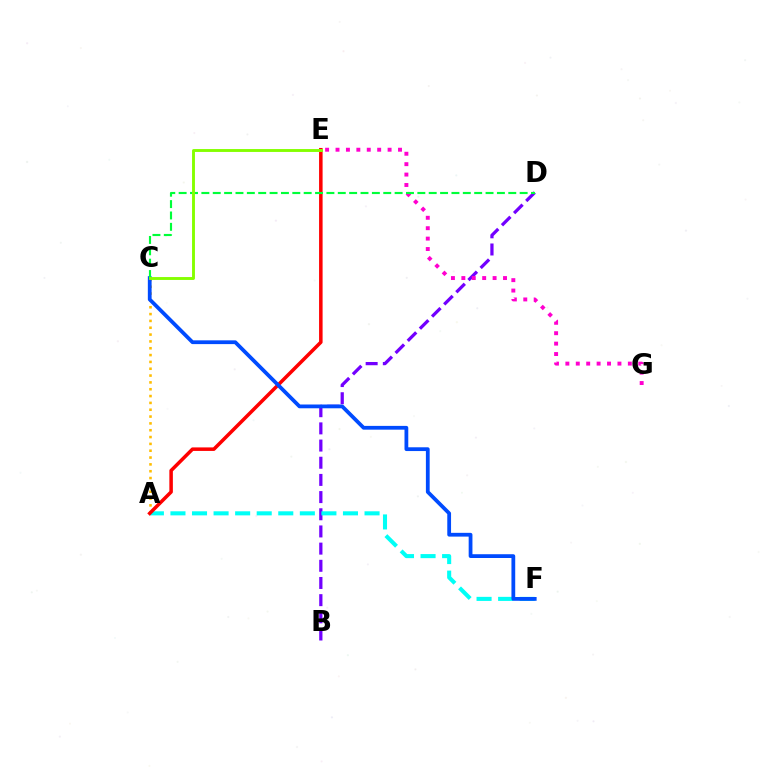{('A', 'C'): [{'color': '#ffbd00', 'line_style': 'dotted', 'thickness': 1.86}], ('B', 'D'): [{'color': '#7200ff', 'line_style': 'dashed', 'thickness': 2.33}], ('A', 'F'): [{'color': '#00fff6', 'line_style': 'dashed', 'thickness': 2.93}], ('E', 'G'): [{'color': '#ff00cf', 'line_style': 'dotted', 'thickness': 2.83}], ('A', 'E'): [{'color': '#ff0000', 'line_style': 'solid', 'thickness': 2.54}], ('C', 'F'): [{'color': '#004bff', 'line_style': 'solid', 'thickness': 2.72}], ('C', 'D'): [{'color': '#00ff39', 'line_style': 'dashed', 'thickness': 1.54}], ('C', 'E'): [{'color': '#84ff00', 'line_style': 'solid', 'thickness': 2.08}]}